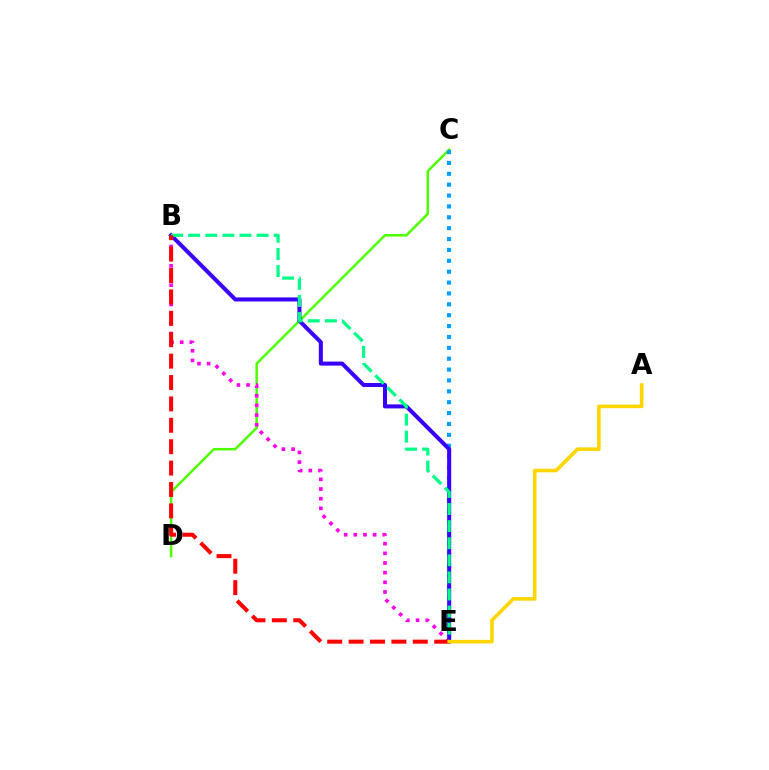{('C', 'D'): [{'color': '#4fff00', 'line_style': 'solid', 'thickness': 1.8}], ('C', 'E'): [{'color': '#009eff', 'line_style': 'dotted', 'thickness': 2.96}], ('B', 'E'): [{'color': '#ff00ed', 'line_style': 'dotted', 'thickness': 2.63}, {'color': '#3700ff', 'line_style': 'solid', 'thickness': 2.9}, {'color': '#00ff86', 'line_style': 'dashed', 'thickness': 2.32}, {'color': '#ff0000', 'line_style': 'dashed', 'thickness': 2.91}], ('A', 'E'): [{'color': '#ffd500', 'line_style': 'solid', 'thickness': 2.59}]}